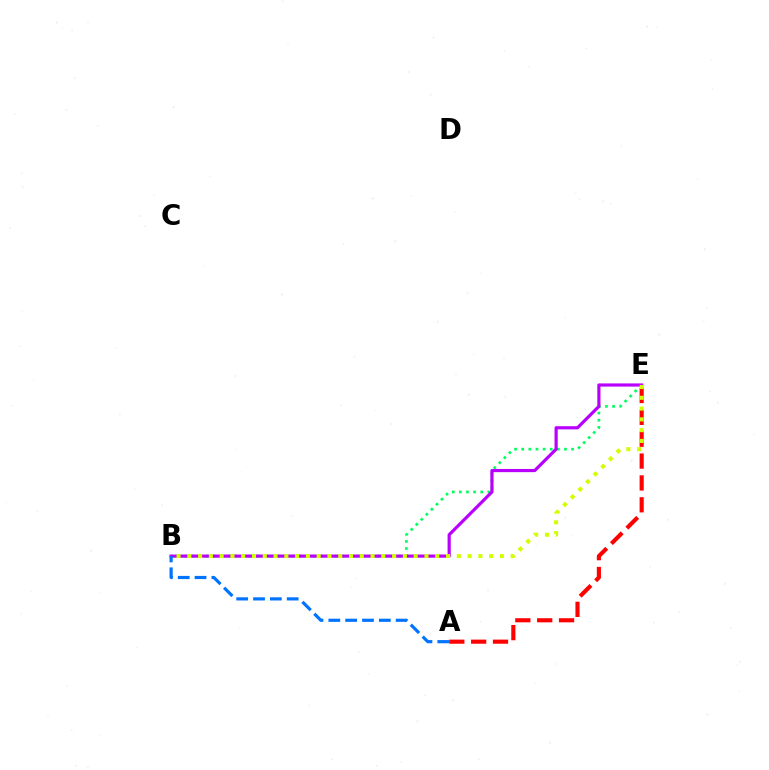{('B', 'E'): [{'color': '#00ff5c', 'line_style': 'dotted', 'thickness': 1.94}, {'color': '#b900ff', 'line_style': 'solid', 'thickness': 2.29}, {'color': '#d1ff00', 'line_style': 'dotted', 'thickness': 2.93}], ('A', 'E'): [{'color': '#ff0000', 'line_style': 'dashed', 'thickness': 2.97}], ('A', 'B'): [{'color': '#0074ff', 'line_style': 'dashed', 'thickness': 2.29}]}